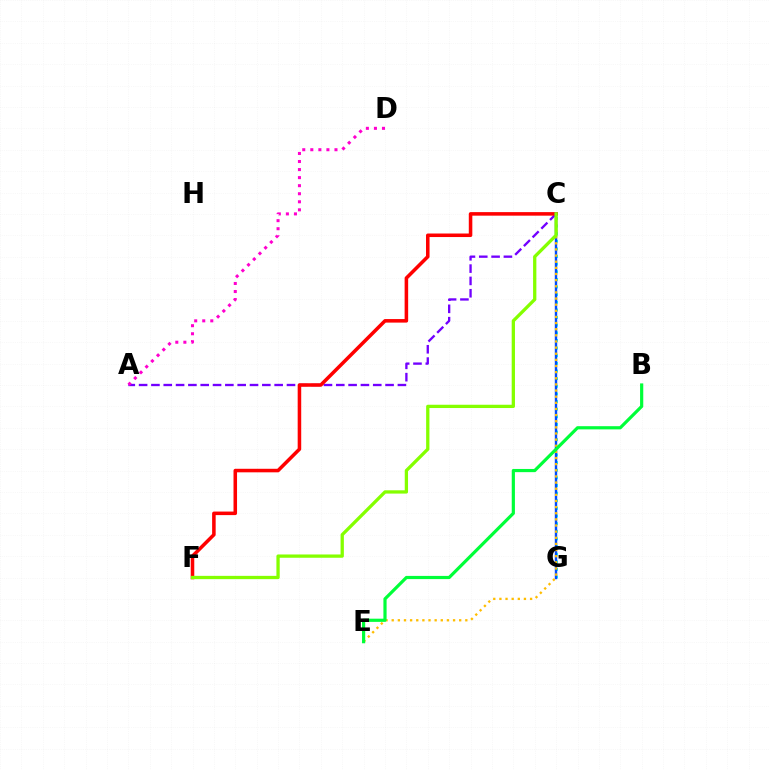{('A', 'C'): [{'color': '#7200ff', 'line_style': 'dashed', 'thickness': 1.67}], ('C', 'G'): [{'color': '#00fff6', 'line_style': 'dotted', 'thickness': 2.07}, {'color': '#004bff', 'line_style': 'solid', 'thickness': 1.73}], ('C', 'F'): [{'color': '#ff0000', 'line_style': 'solid', 'thickness': 2.55}, {'color': '#84ff00', 'line_style': 'solid', 'thickness': 2.37}], ('C', 'E'): [{'color': '#ffbd00', 'line_style': 'dotted', 'thickness': 1.67}], ('A', 'D'): [{'color': '#ff00cf', 'line_style': 'dotted', 'thickness': 2.19}], ('B', 'E'): [{'color': '#00ff39', 'line_style': 'solid', 'thickness': 2.29}]}